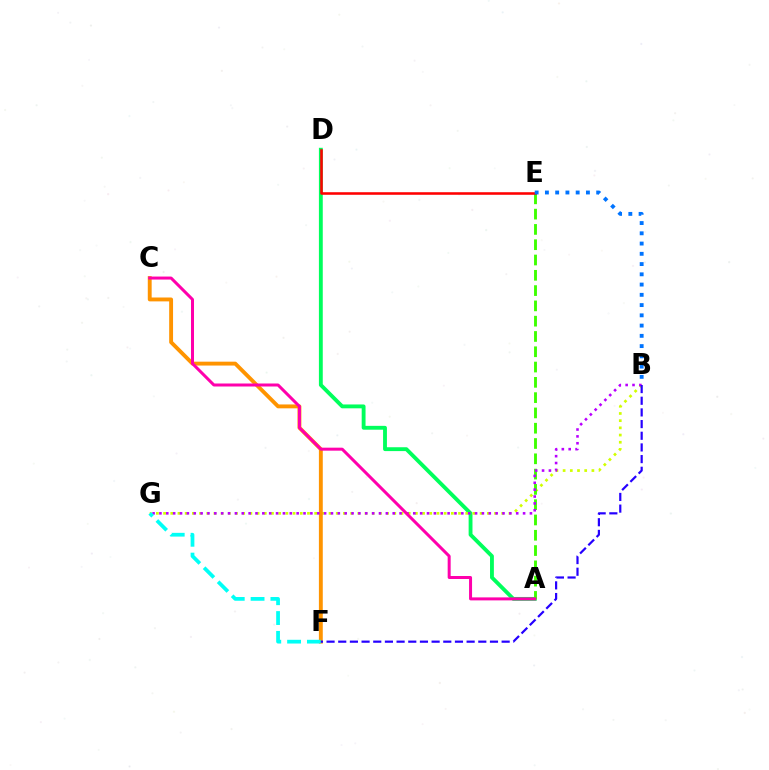{('A', 'D'): [{'color': '#00ff5c', 'line_style': 'solid', 'thickness': 2.77}], ('B', 'G'): [{'color': '#d1ff00', 'line_style': 'dotted', 'thickness': 1.95}, {'color': '#b900ff', 'line_style': 'dotted', 'thickness': 1.86}], ('A', 'E'): [{'color': '#3dff00', 'line_style': 'dashed', 'thickness': 2.08}], ('C', 'F'): [{'color': '#ff9400', 'line_style': 'solid', 'thickness': 2.79}], ('D', 'E'): [{'color': '#ff0000', 'line_style': 'solid', 'thickness': 1.85}], ('B', 'E'): [{'color': '#0074ff', 'line_style': 'dotted', 'thickness': 2.79}], ('F', 'G'): [{'color': '#00fff6', 'line_style': 'dashed', 'thickness': 2.69}], ('A', 'C'): [{'color': '#ff00ac', 'line_style': 'solid', 'thickness': 2.16}], ('B', 'F'): [{'color': '#2500ff', 'line_style': 'dashed', 'thickness': 1.59}]}